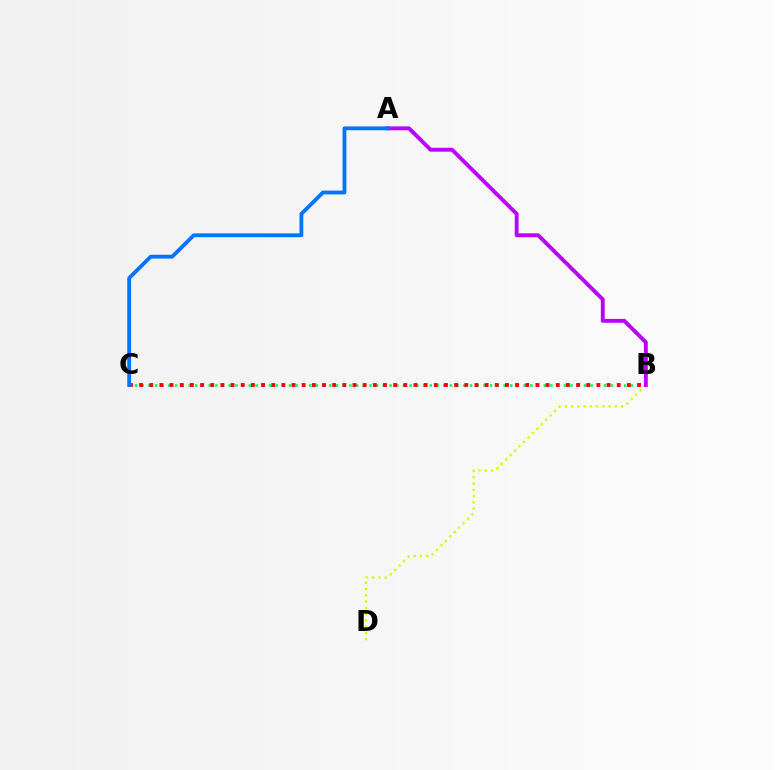{('B', 'C'): [{'color': '#00ff5c', 'line_style': 'dotted', 'thickness': 1.82}, {'color': '#ff0000', 'line_style': 'dotted', 'thickness': 2.76}], ('B', 'D'): [{'color': '#d1ff00', 'line_style': 'dotted', 'thickness': 1.7}], ('A', 'B'): [{'color': '#b900ff', 'line_style': 'solid', 'thickness': 2.79}], ('A', 'C'): [{'color': '#0074ff', 'line_style': 'solid', 'thickness': 2.74}]}